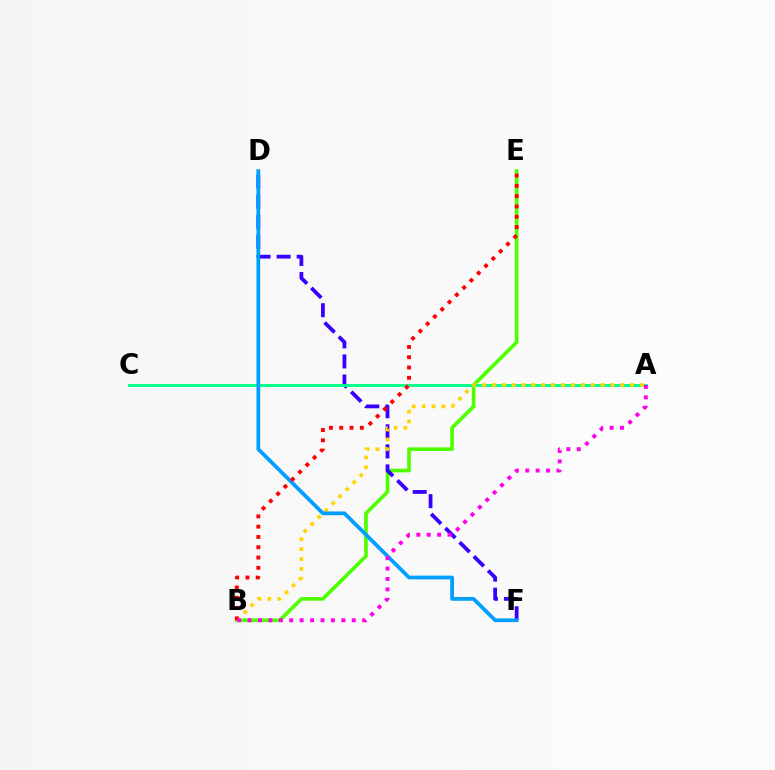{('B', 'E'): [{'color': '#4fff00', 'line_style': 'solid', 'thickness': 2.63}, {'color': '#ff0000', 'line_style': 'dotted', 'thickness': 2.8}], ('D', 'F'): [{'color': '#3700ff', 'line_style': 'dashed', 'thickness': 2.73}, {'color': '#009eff', 'line_style': 'solid', 'thickness': 2.7}], ('A', 'C'): [{'color': '#00ff86', 'line_style': 'solid', 'thickness': 2.05}], ('A', 'B'): [{'color': '#ffd500', 'line_style': 'dotted', 'thickness': 2.68}, {'color': '#ff00ed', 'line_style': 'dotted', 'thickness': 2.83}]}